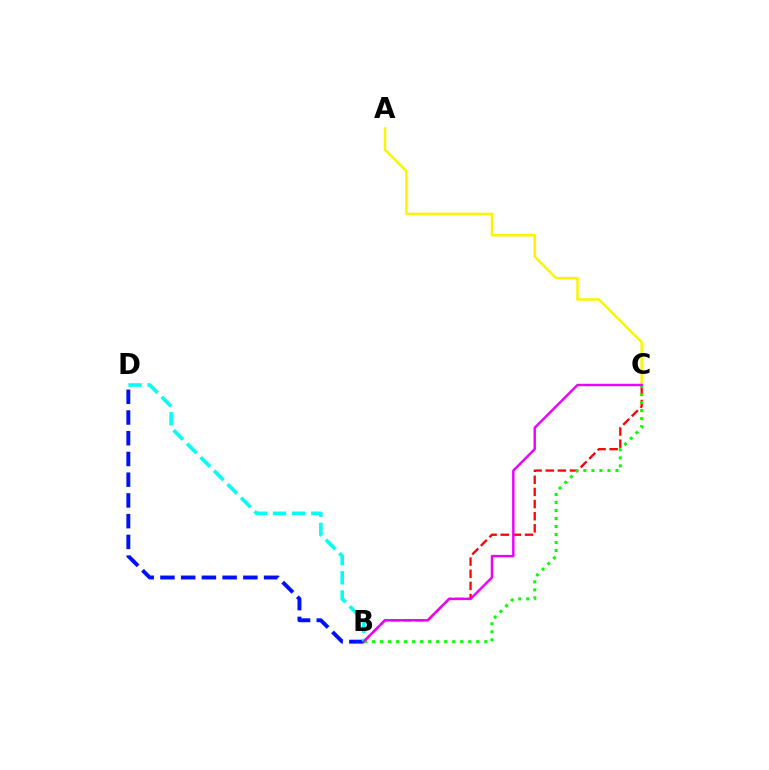{('A', 'C'): [{'color': '#fcf500', 'line_style': 'solid', 'thickness': 1.78}], ('B', 'C'): [{'color': '#ff0000', 'line_style': 'dashed', 'thickness': 1.65}, {'color': '#08ff00', 'line_style': 'dotted', 'thickness': 2.18}, {'color': '#ee00ff', 'line_style': 'solid', 'thickness': 1.76}], ('B', 'D'): [{'color': '#0010ff', 'line_style': 'dashed', 'thickness': 2.82}, {'color': '#00fff6', 'line_style': 'dashed', 'thickness': 2.6}]}